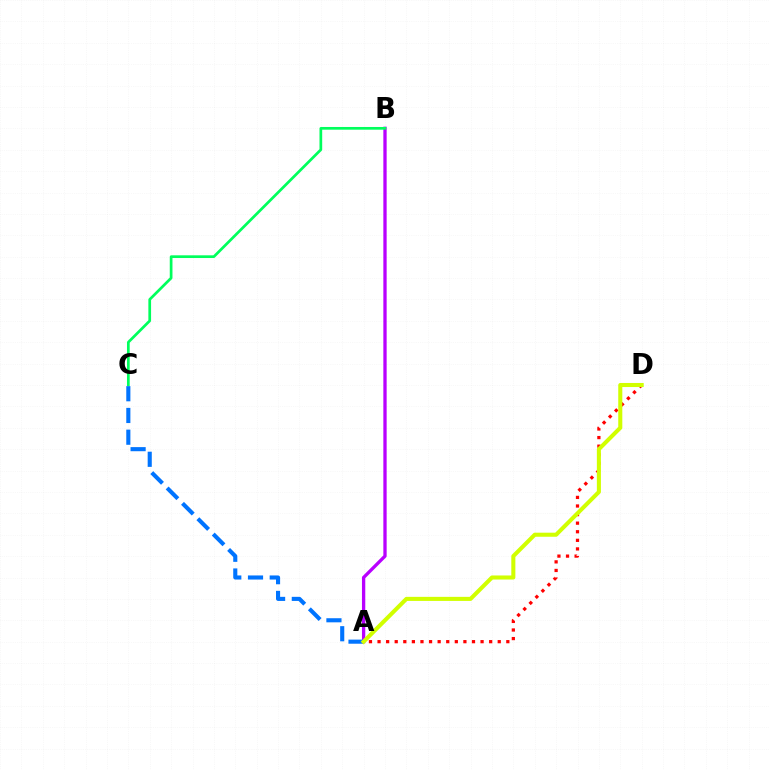{('A', 'D'): [{'color': '#ff0000', 'line_style': 'dotted', 'thickness': 2.33}, {'color': '#d1ff00', 'line_style': 'solid', 'thickness': 2.93}], ('A', 'B'): [{'color': '#b900ff', 'line_style': 'solid', 'thickness': 2.38}], ('B', 'C'): [{'color': '#00ff5c', 'line_style': 'solid', 'thickness': 1.95}], ('A', 'C'): [{'color': '#0074ff', 'line_style': 'dashed', 'thickness': 2.95}]}